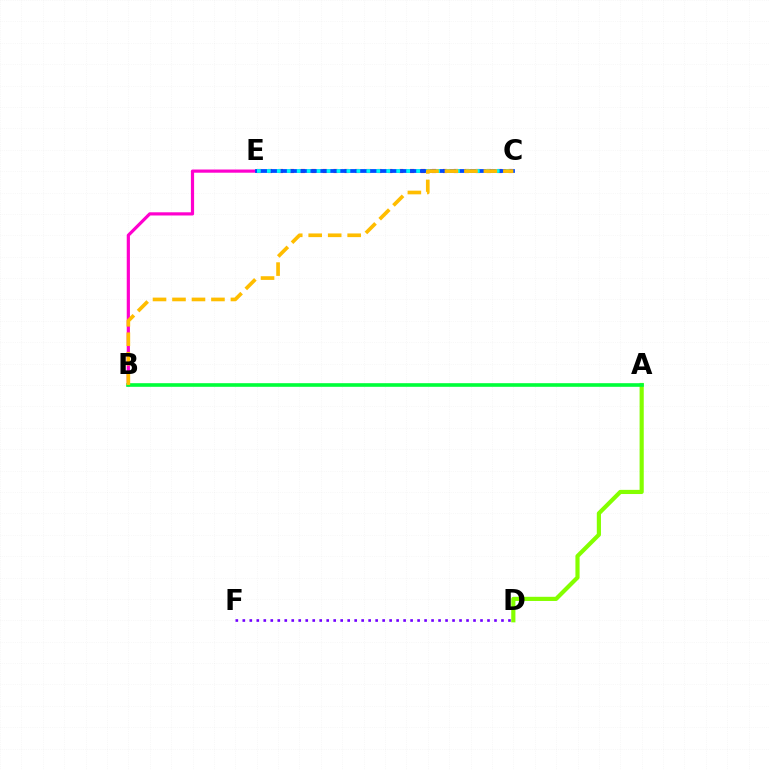{('B', 'E'): [{'color': '#ff00cf', 'line_style': 'solid', 'thickness': 2.3}], ('A', 'D'): [{'color': '#84ff00', 'line_style': 'solid', 'thickness': 3.0}], ('D', 'F'): [{'color': '#7200ff', 'line_style': 'dotted', 'thickness': 1.9}], ('A', 'B'): [{'color': '#00ff39', 'line_style': 'solid', 'thickness': 2.61}], ('C', 'E'): [{'color': '#ff0000', 'line_style': 'dotted', 'thickness': 2.97}, {'color': '#004bff', 'line_style': 'solid', 'thickness': 2.73}, {'color': '#00fff6', 'line_style': 'dotted', 'thickness': 2.7}], ('B', 'C'): [{'color': '#ffbd00', 'line_style': 'dashed', 'thickness': 2.65}]}